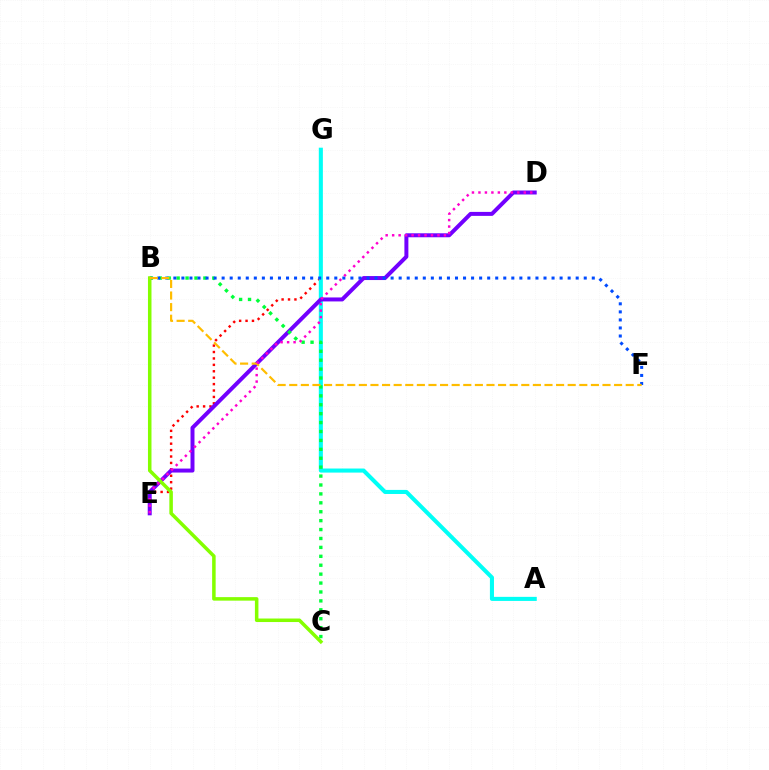{('E', 'G'): [{'color': '#ff0000', 'line_style': 'dotted', 'thickness': 1.74}], ('A', 'G'): [{'color': '#00fff6', 'line_style': 'solid', 'thickness': 2.93}], ('D', 'E'): [{'color': '#7200ff', 'line_style': 'solid', 'thickness': 2.87}, {'color': '#ff00cf', 'line_style': 'dotted', 'thickness': 1.76}], ('B', 'C'): [{'color': '#00ff39', 'line_style': 'dotted', 'thickness': 2.42}, {'color': '#84ff00', 'line_style': 'solid', 'thickness': 2.54}], ('B', 'F'): [{'color': '#004bff', 'line_style': 'dotted', 'thickness': 2.19}, {'color': '#ffbd00', 'line_style': 'dashed', 'thickness': 1.58}]}